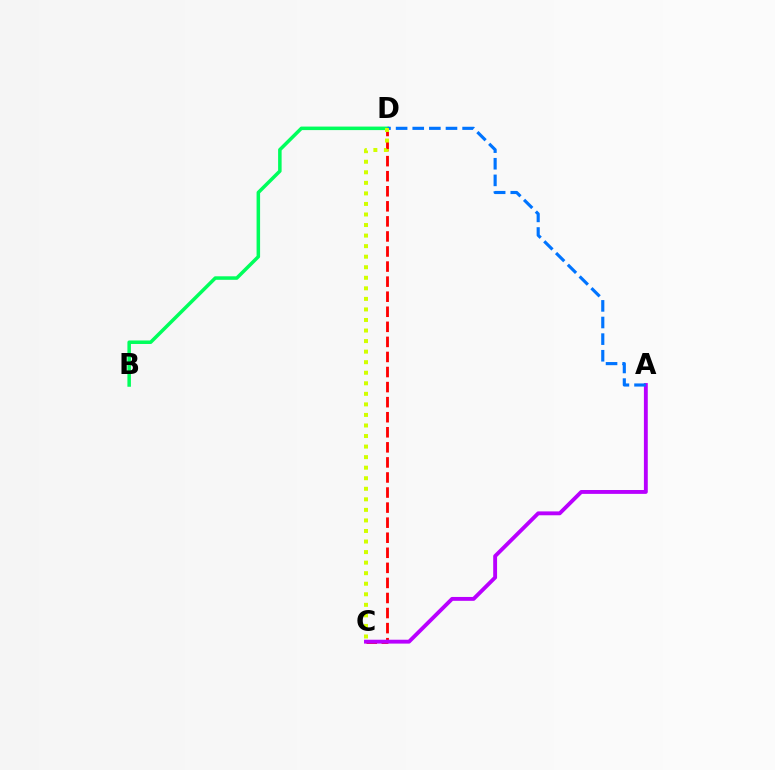{('C', 'D'): [{'color': '#ff0000', 'line_style': 'dashed', 'thickness': 2.05}, {'color': '#d1ff00', 'line_style': 'dotted', 'thickness': 2.87}], ('B', 'D'): [{'color': '#00ff5c', 'line_style': 'solid', 'thickness': 2.53}], ('A', 'C'): [{'color': '#b900ff', 'line_style': 'solid', 'thickness': 2.79}], ('A', 'D'): [{'color': '#0074ff', 'line_style': 'dashed', 'thickness': 2.26}]}